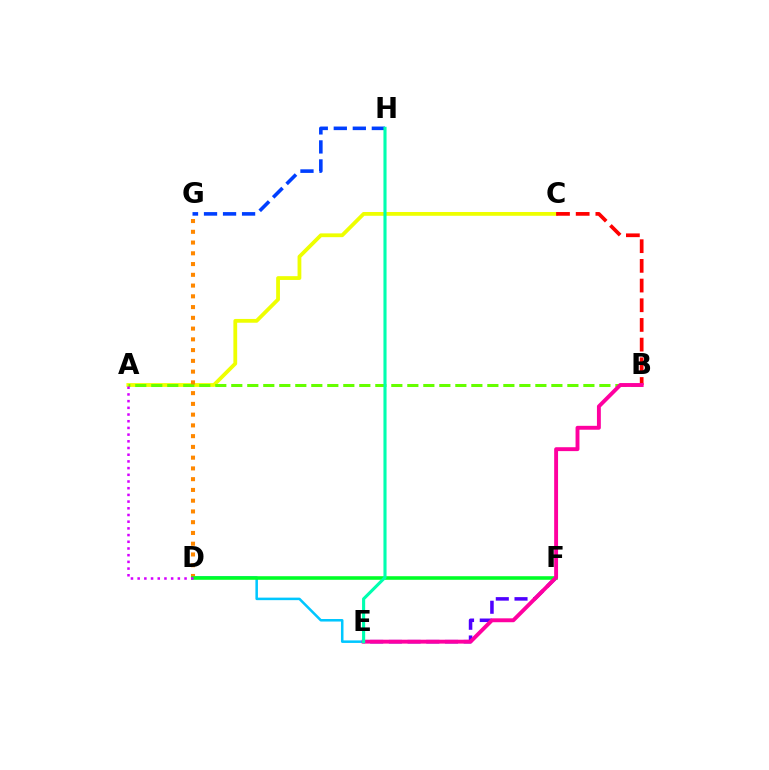{('D', 'E'): [{'color': '#00c7ff', 'line_style': 'solid', 'thickness': 1.82}], ('A', 'C'): [{'color': '#eeff00', 'line_style': 'solid', 'thickness': 2.73}], ('A', 'B'): [{'color': '#66ff00', 'line_style': 'dashed', 'thickness': 2.17}], ('G', 'H'): [{'color': '#003fff', 'line_style': 'dashed', 'thickness': 2.58}], ('D', 'G'): [{'color': '#ff8800', 'line_style': 'dotted', 'thickness': 2.92}], ('E', 'F'): [{'color': '#4f00ff', 'line_style': 'dashed', 'thickness': 2.54}], ('D', 'F'): [{'color': '#00ff27', 'line_style': 'solid', 'thickness': 2.58}], ('B', 'C'): [{'color': '#ff0000', 'line_style': 'dashed', 'thickness': 2.67}], ('B', 'E'): [{'color': '#ff00a0', 'line_style': 'solid', 'thickness': 2.81}], ('E', 'H'): [{'color': '#00ffaf', 'line_style': 'solid', 'thickness': 2.24}], ('A', 'D'): [{'color': '#d600ff', 'line_style': 'dotted', 'thickness': 1.82}]}